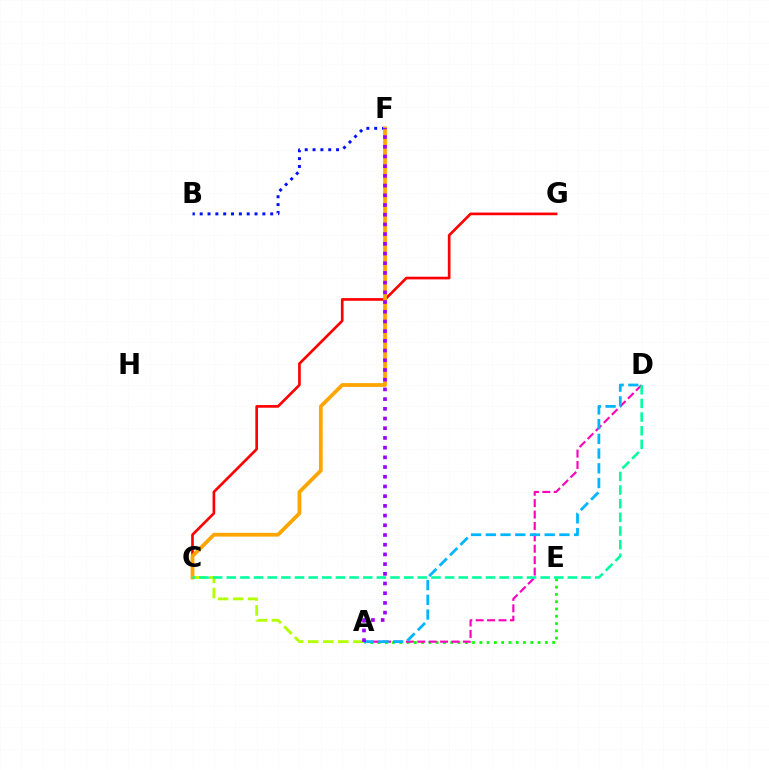{('C', 'G'): [{'color': '#ff0000', 'line_style': 'solid', 'thickness': 1.92}], ('A', 'E'): [{'color': '#08ff00', 'line_style': 'dotted', 'thickness': 1.98}], ('A', 'D'): [{'color': '#ff00bd', 'line_style': 'dashed', 'thickness': 1.55}, {'color': '#00b5ff', 'line_style': 'dashed', 'thickness': 2.0}], ('B', 'F'): [{'color': '#0010ff', 'line_style': 'dotted', 'thickness': 2.13}], ('C', 'F'): [{'color': '#ffa500', 'line_style': 'solid', 'thickness': 2.7}], ('A', 'C'): [{'color': '#b3ff00', 'line_style': 'dashed', 'thickness': 2.04}], ('C', 'D'): [{'color': '#00ff9d', 'line_style': 'dashed', 'thickness': 1.85}], ('A', 'F'): [{'color': '#9b00ff', 'line_style': 'dotted', 'thickness': 2.64}]}